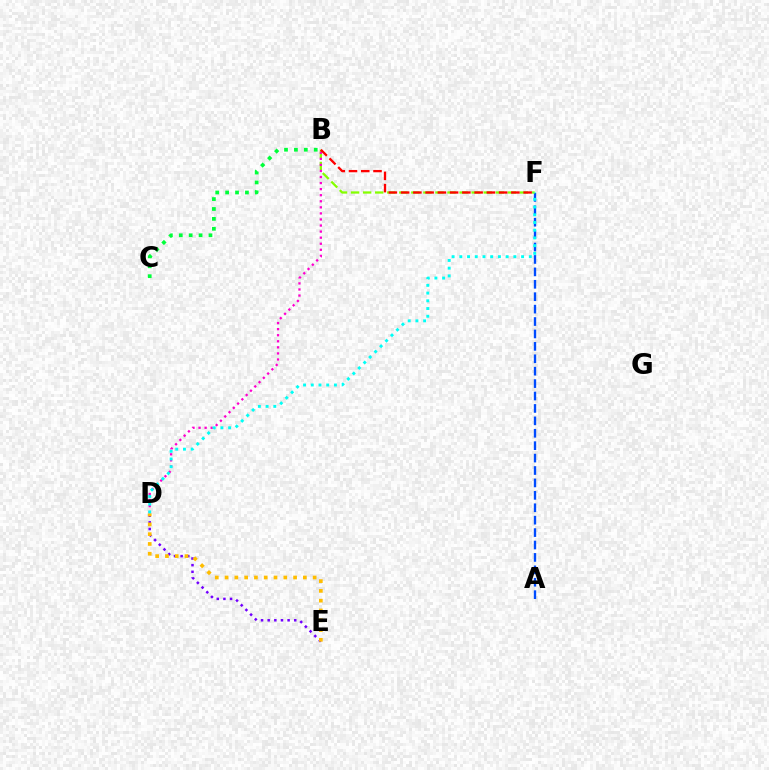{('A', 'F'): [{'color': '#004bff', 'line_style': 'dashed', 'thickness': 1.69}], ('B', 'F'): [{'color': '#84ff00', 'line_style': 'dashed', 'thickness': 1.64}, {'color': '#ff0000', 'line_style': 'dashed', 'thickness': 1.66}], ('B', 'C'): [{'color': '#00ff39', 'line_style': 'dotted', 'thickness': 2.69}], ('B', 'D'): [{'color': '#ff00cf', 'line_style': 'dotted', 'thickness': 1.65}], ('D', 'E'): [{'color': '#7200ff', 'line_style': 'dotted', 'thickness': 1.8}, {'color': '#ffbd00', 'line_style': 'dotted', 'thickness': 2.66}], ('D', 'F'): [{'color': '#00fff6', 'line_style': 'dotted', 'thickness': 2.1}]}